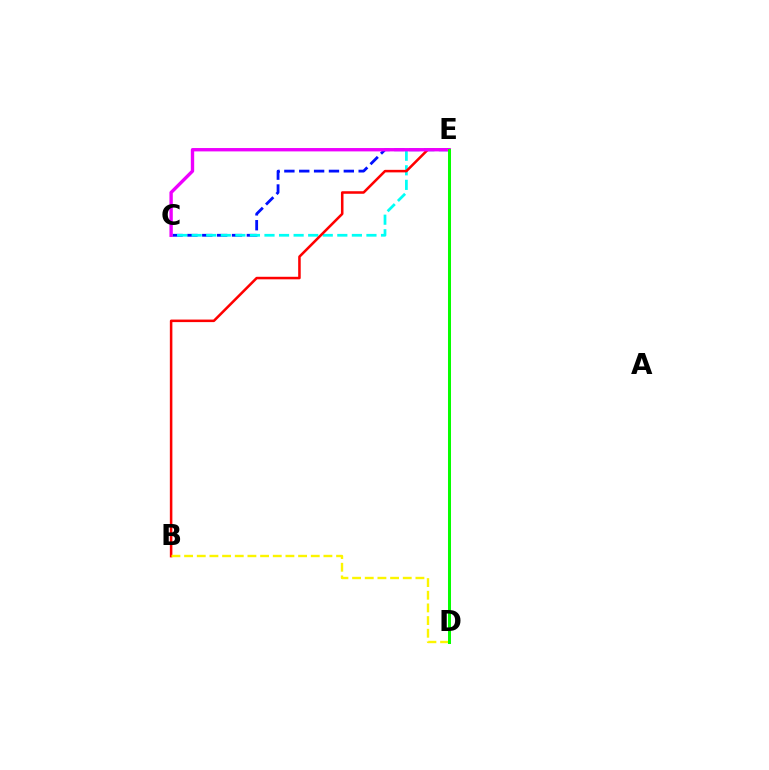{('C', 'E'): [{'color': '#0010ff', 'line_style': 'dashed', 'thickness': 2.02}, {'color': '#00fff6', 'line_style': 'dashed', 'thickness': 1.98}, {'color': '#ee00ff', 'line_style': 'solid', 'thickness': 2.42}], ('B', 'E'): [{'color': '#ff0000', 'line_style': 'solid', 'thickness': 1.83}], ('B', 'D'): [{'color': '#fcf500', 'line_style': 'dashed', 'thickness': 1.72}], ('D', 'E'): [{'color': '#08ff00', 'line_style': 'solid', 'thickness': 2.17}]}